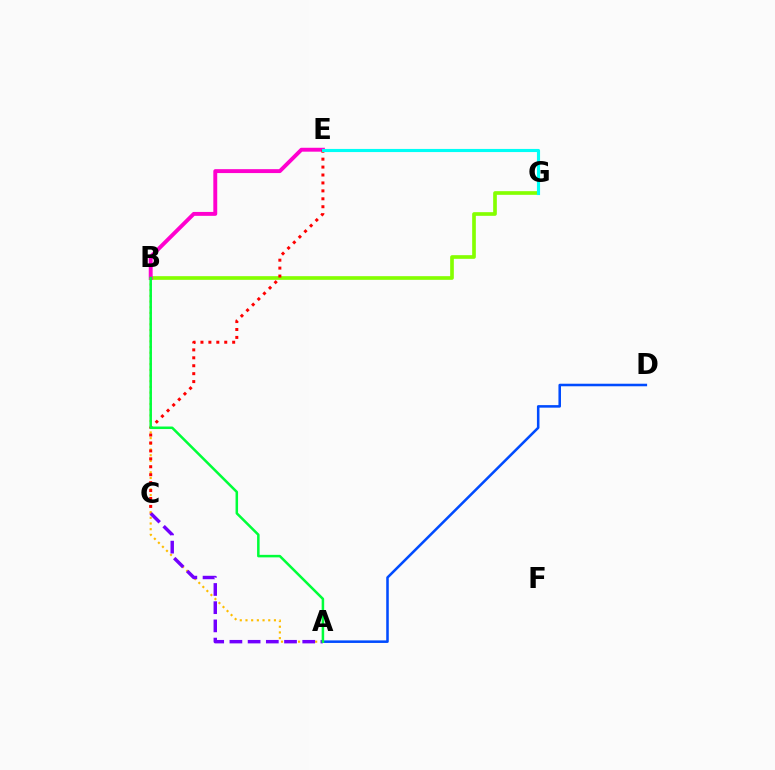{('B', 'G'): [{'color': '#84ff00', 'line_style': 'solid', 'thickness': 2.64}], ('B', 'E'): [{'color': '#ff00cf', 'line_style': 'solid', 'thickness': 2.81}], ('A', 'B'): [{'color': '#ffbd00', 'line_style': 'dotted', 'thickness': 1.55}, {'color': '#00ff39', 'line_style': 'solid', 'thickness': 1.82}], ('A', 'D'): [{'color': '#004bff', 'line_style': 'solid', 'thickness': 1.83}], ('A', 'C'): [{'color': '#7200ff', 'line_style': 'dashed', 'thickness': 2.47}], ('C', 'E'): [{'color': '#ff0000', 'line_style': 'dotted', 'thickness': 2.15}], ('E', 'G'): [{'color': '#00fff6', 'line_style': 'solid', 'thickness': 2.25}]}